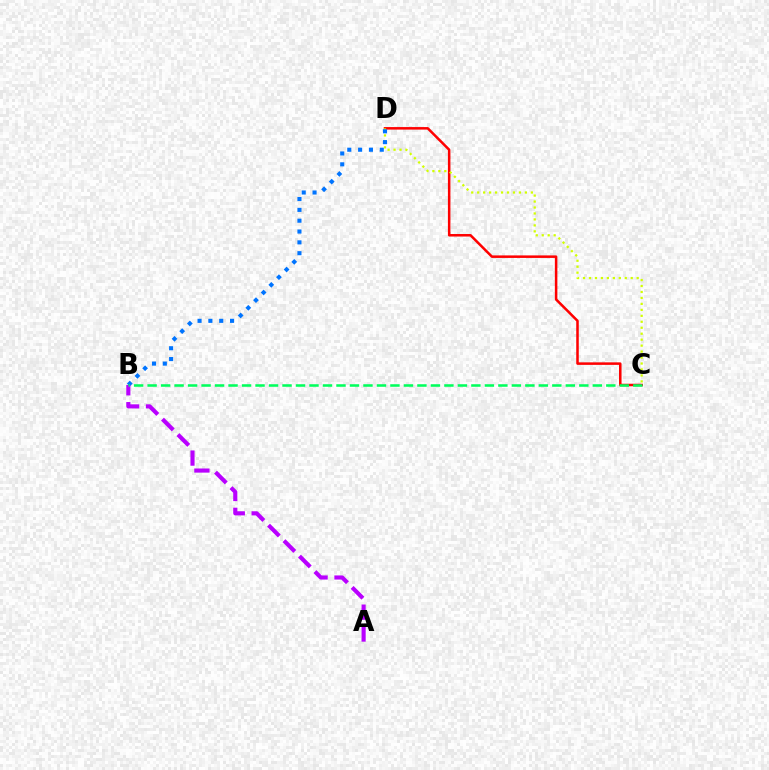{('C', 'D'): [{'color': '#ff0000', 'line_style': 'solid', 'thickness': 1.81}, {'color': '#d1ff00', 'line_style': 'dotted', 'thickness': 1.62}], ('B', 'D'): [{'color': '#0074ff', 'line_style': 'dotted', 'thickness': 2.94}], ('A', 'B'): [{'color': '#b900ff', 'line_style': 'dashed', 'thickness': 2.97}], ('B', 'C'): [{'color': '#00ff5c', 'line_style': 'dashed', 'thickness': 1.83}]}